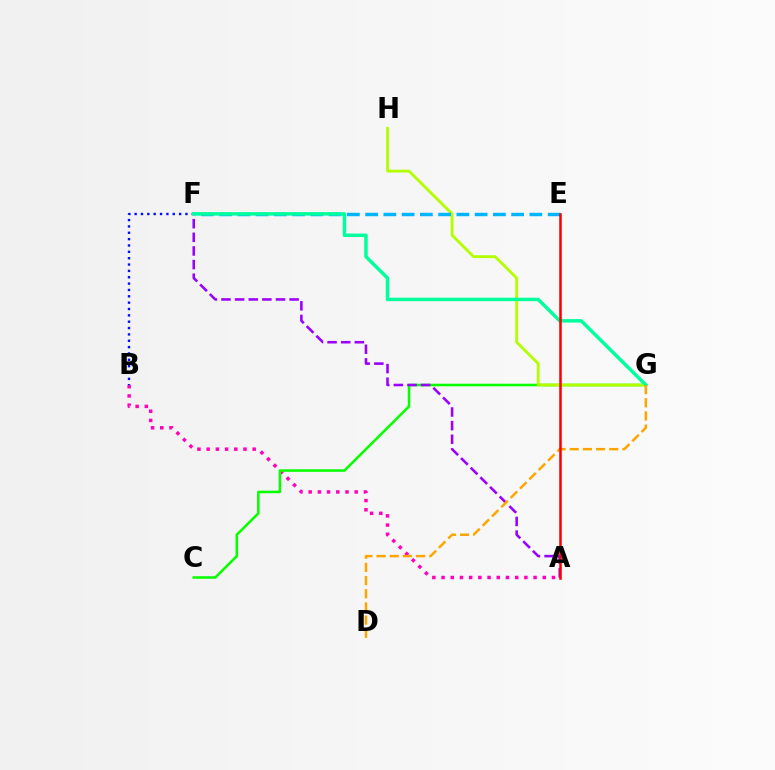{('A', 'B'): [{'color': '#ff00bd', 'line_style': 'dotted', 'thickness': 2.5}], ('C', 'G'): [{'color': '#08ff00', 'line_style': 'solid', 'thickness': 1.84}], ('G', 'H'): [{'color': '#b3ff00', 'line_style': 'solid', 'thickness': 2.04}], ('B', 'F'): [{'color': '#0010ff', 'line_style': 'dotted', 'thickness': 1.73}], ('E', 'F'): [{'color': '#00b5ff', 'line_style': 'dashed', 'thickness': 2.48}], ('A', 'F'): [{'color': '#9b00ff', 'line_style': 'dashed', 'thickness': 1.85}], ('F', 'G'): [{'color': '#00ff9d', 'line_style': 'solid', 'thickness': 2.5}], ('D', 'G'): [{'color': '#ffa500', 'line_style': 'dashed', 'thickness': 1.79}], ('A', 'E'): [{'color': '#ff0000', 'line_style': 'solid', 'thickness': 1.83}]}